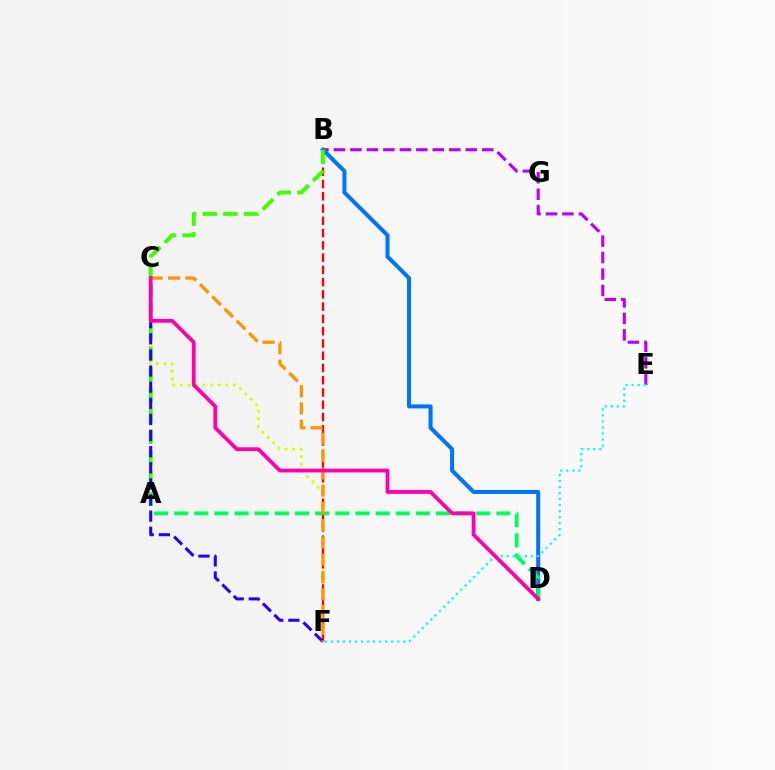{('B', 'E'): [{'color': '#b900ff', 'line_style': 'dashed', 'thickness': 2.24}], ('C', 'F'): [{'color': '#d1ff00', 'line_style': 'dotted', 'thickness': 2.06}, {'color': '#2500ff', 'line_style': 'dashed', 'thickness': 2.19}, {'color': '#ff9400', 'line_style': 'dashed', 'thickness': 2.35}], ('B', 'F'): [{'color': '#ff0000', 'line_style': 'dashed', 'thickness': 1.67}], ('B', 'D'): [{'color': '#0074ff', 'line_style': 'solid', 'thickness': 2.9}], ('A', 'B'): [{'color': '#3dff00', 'line_style': 'dashed', 'thickness': 2.81}], ('A', 'D'): [{'color': '#00ff5c', 'line_style': 'dashed', 'thickness': 2.74}], ('E', 'F'): [{'color': '#00fff6', 'line_style': 'dotted', 'thickness': 1.64}], ('C', 'D'): [{'color': '#ff00ac', 'line_style': 'solid', 'thickness': 2.72}]}